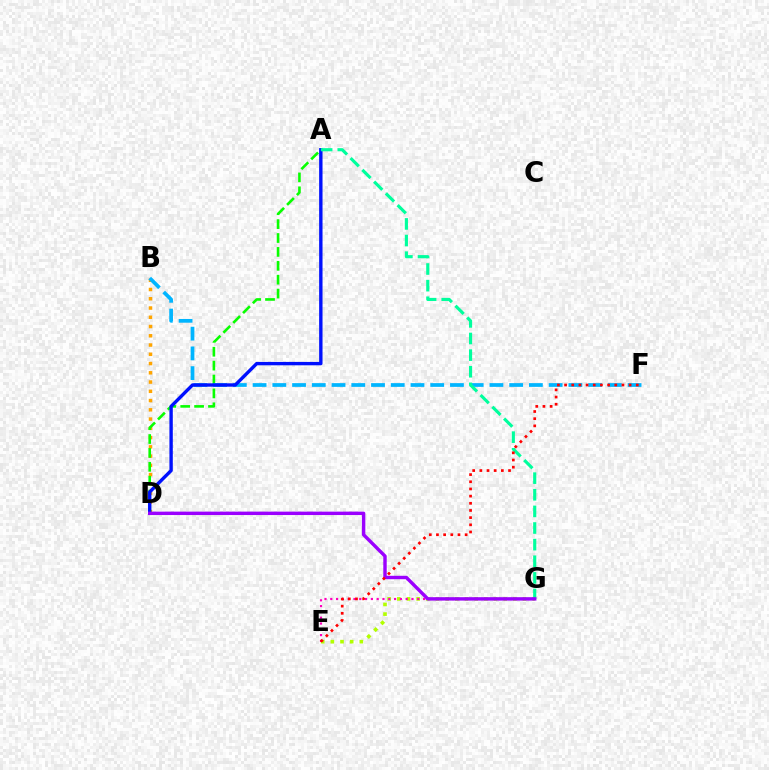{('E', 'G'): [{'color': '#b3ff00', 'line_style': 'dotted', 'thickness': 2.63}, {'color': '#ff00bd', 'line_style': 'dotted', 'thickness': 1.58}], ('B', 'D'): [{'color': '#ffa500', 'line_style': 'dotted', 'thickness': 2.51}], ('A', 'D'): [{'color': '#08ff00', 'line_style': 'dashed', 'thickness': 1.89}, {'color': '#0010ff', 'line_style': 'solid', 'thickness': 2.43}], ('B', 'F'): [{'color': '#00b5ff', 'line_style': 'dashed', 'thickness': 2.68}], ('A', 'G'): [{'color': '#00ff9d', 'line_style': 'dashed', 'thickness': 2.26}], ('D', 'G'): [{'color': '#9b00ff', 'line_style': 'solid', 'thickness': 2.46}], ('E', 'F'): [{'color': '#ff0000', 'line_style': 'dotted', 'thickness': 1.95}]}